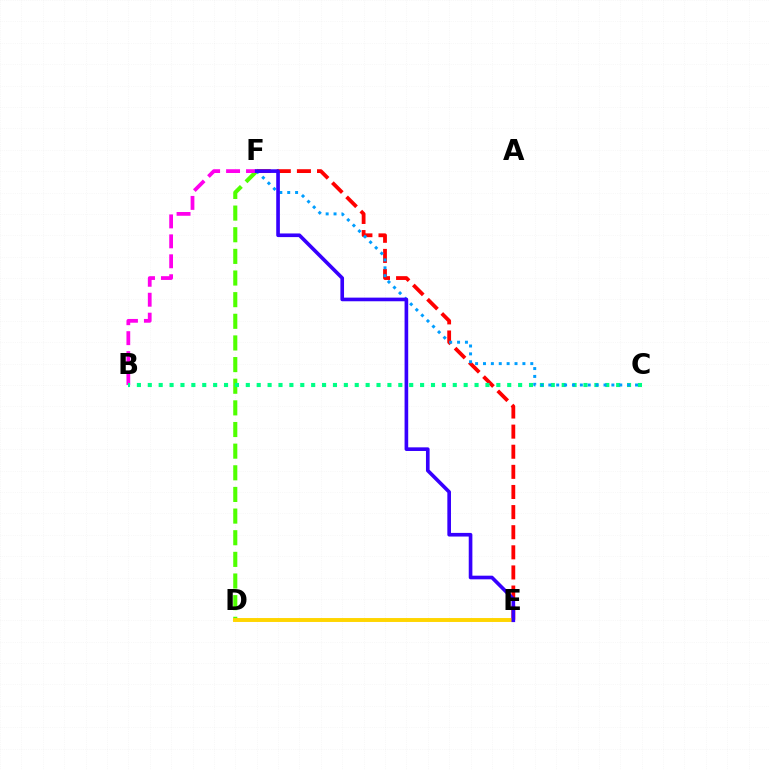{('E', 'F'): [{'color': '#ff0000', 'line_style': 'dashed', 'thickness': 2.73}, {'color': '#3700ff', 'line_style': 'solid', 'thickness': 2.62}], ('D', 'F'): [{'color': '#4fff00', 'line_style': 'dashed', 'thickness': 2.94}], ('D', 'E'): [{'color': '#ffd500', 'line_style': 'solid', 'thickness': 2.83}], ('B', 'F'): [{'color': '#ff00ed', 'line_style': 'dashed', 'thickness': 2.71}], ('B', 'C'): [{'color': '#00ff86', 'line_style': 'dotted', 'thickness': 2.96}], ('C', 'F'): [{'color': '#009eff', 'line_style': 'dotted', 'thickness': 2.14}]}